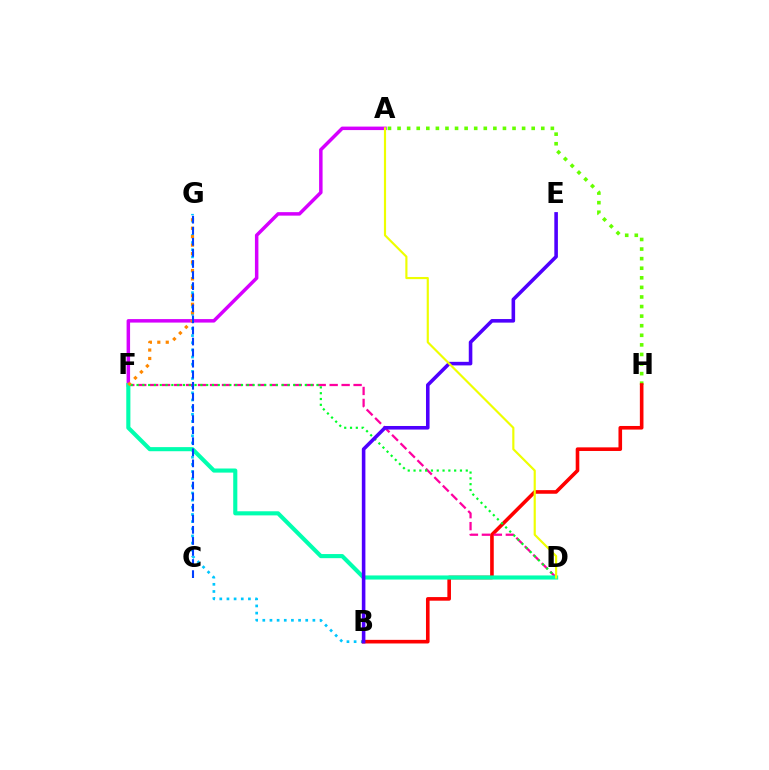{('B', 'G'): [{'color': '#00c7ff', 'line_style': 'dotted', 'thickness': 1.94}], ('A', 'H'): [{'color': '#66ff00', 'line_style': 'dotted', 'thickness': 2.6}], ('B', 'H'): [{'color': '#ff0000', 'line_style': 'solid', 'thickness': 2.6}], ('D', 'F'): [{'color': '#ff00a0', 'line_style': 'dashed', 'thickness': 1.63}, {'color': '#00ff27', 'line_style': 'dotted', 'thickness': 1.58}, {'color': '#00ffaf', 'line_style': 'solid', 'thickness': 2.96}], ('A', 'F'): [{'color': '#d600ff', 'line_style': 'solid', 'thickness': 2.51}], ('B', 'E'): [{'color': '#4f00ff', 'line_style': 'solid', 'thickness': 2.57}], ('F', 'G'): [{'color': '#ff8800', 'line_style': 'dotted', 'thickness': 2.29}], ('A', 'D'): [{'color': '#eeff00', 'line_style': 'solid', 'thickness': 1.56}], ('C', 'G'): [{'color': '#003fff', 'line_style': 'dashed', 'thickness': 1.5}]}